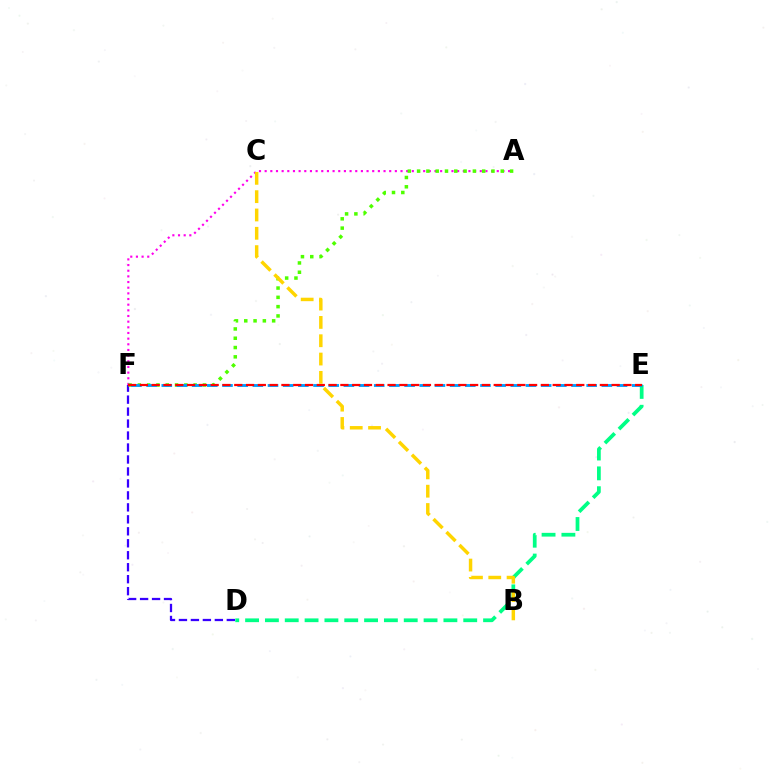{('A', 'F'): [{'color': '#ff00ed', 'line_style': 'dotted', 'thickness': 1.54}, {'color': '#4fff00', 'line_style': 'dotted', 'thickness': 2.53}], ('D', 'F'): [{'color': '#3700ff', 'line_style': 'dashed', 'thickness': 1.63}], ('D', 'E'): [{'color': '#00ff86', 'line_style': 'dashed', 'thickness': 2.69}], ('E', 'F'): [{'color': '#009eff', 'line_style': 'dashed', 'thickness': 2.06}, {'color': '#ff0000', 'line_style': 'dashed', 'thickness': 1.6}], ('B', 'C'): [{'color': '#ffd500', 'line_style': 'dashed', 'thickness': 2.49}]}